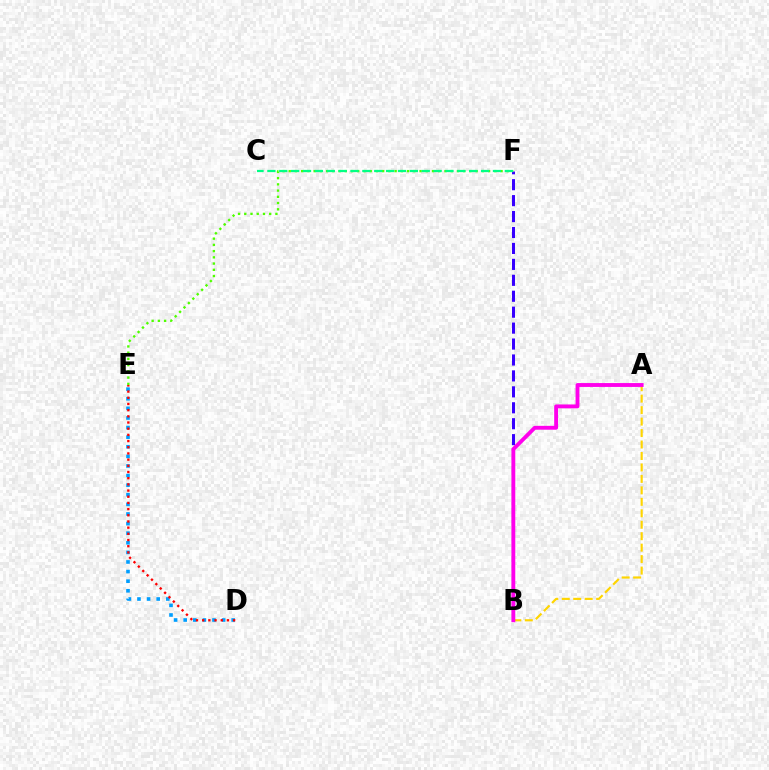{('B', 'F'): [{'color': '#3700ff', 'line_style': 'dashed', 'thickness': 2.16}], ('D', 'E'): [{'color': '#009eff', 'line_style': 'dotted', 'thickness': 2.61}, {'color': '#ff0000', 'line_style': 'dotted', 'thickness': 1.68}], ('E', 'F'): [{'color': '#4fff00', 'line_style': 'dotted', 'thickness': 1.69}], ('A', 'B'): [{'color': '#ffd500', 'line_style': 'dashed', 'thickness': 1.56}, {'color': '#ff00ed', 'line_style': 'solid', 'thickness': 2.78}], ('C', 'F'): [{'color': '#00ff86', 'line_style': 'dashed', 'thickness': 1.61}]}